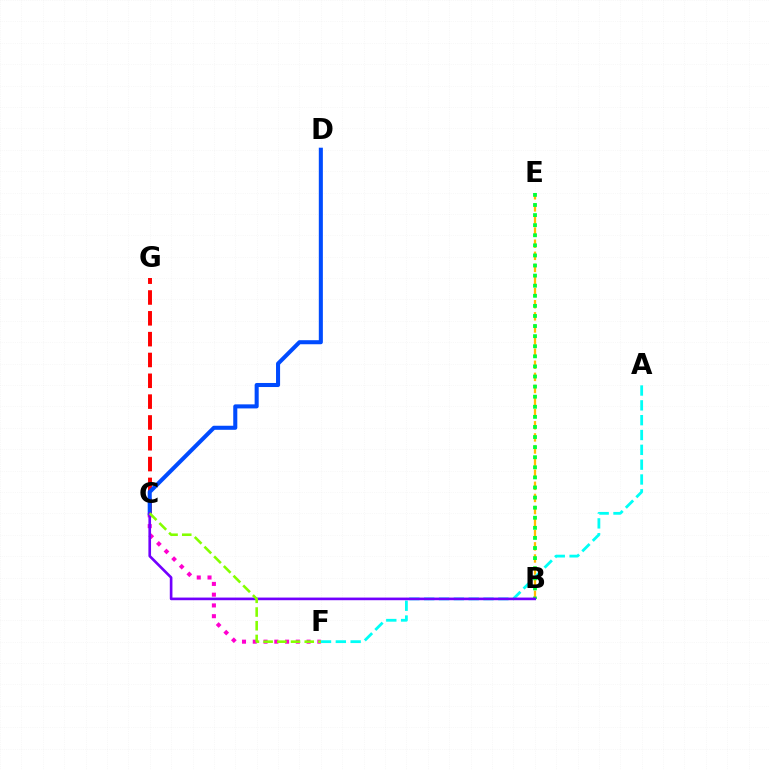{('C', 'G'): [{'color': '#ff0000', 'line_style': 'dashed', 'thickness': 2.83}], ('B', 'E'): [{'color': '#ffbd00', 'line_style': 'dashed', 'thickness': 1.64}, {'color': '#00ff39', 'line_style': 'dotted', 'thickness': 2.74}], ('C', 'F'): [{'color': '#ff00cf', 'line_style': 'dotted', 'thickness': 2.92}, {'color': '#84ff00', 'line_style': 'dashed', 'thickness': 1.86}], ('C', 'D'): [{'color': '#004bff', 'line_style': 'solid', 'thickness': 2.92}], ('A', 'F'): [{'color': '#00fff6', 'line_style': 'dashed', 'thickness': 2.01}], ('B', 'C'): [{'color': '#7200ff', 'line_style': 'solid', 'thickness': 1.91}]}